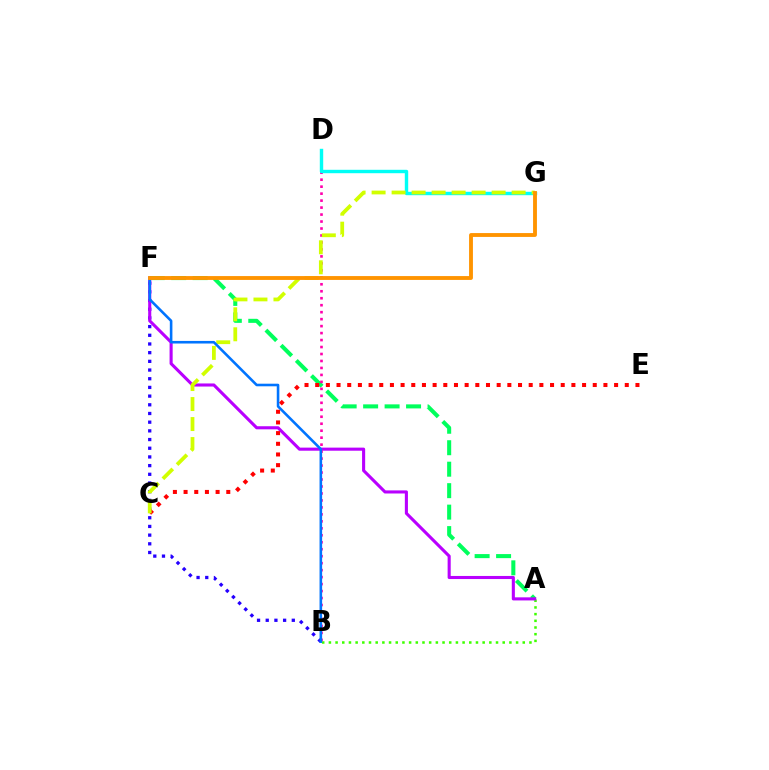{('A', 'B'): [{'color': '#3dff00', 'line_style': 'dotted', 'thickness': 1.82}], ('B', 'F'): [{'color': '#2500ff', 'line_style': 'dotted', 'thickness': 2.36}, {'color': '#0074ff', 'line_style': 'solid', 'thickness': 1.87}], ('A', 'F'): [{'color': '#00ff5c', 'line_style': 'dashed', 'thickness': 2.92}, {'color': '#b900ff', 'line_style': 'solid', 'thickness': 2.22}], ('B', 'D'): [{'color': '#ff00ac', 'line_style': 'dotted', 'thickness': 1.89}], ('C', 'E'): [{'color': '#ff0000', 'line_style': 'dotted', 'thickness': 2.9}], ('D', 'G'): [{'color': '#00fff6', 'line_style': 'solid', 'thickness': 2.45}], ('C', 'G'): [{'color': '#d1ff00', 'line_style': 'dashed', 'thickness': 2.72}], ('F', 'G'): [{'color': '#ff9400', 'line_style': 'solid', 'thickness': 2.77}]}